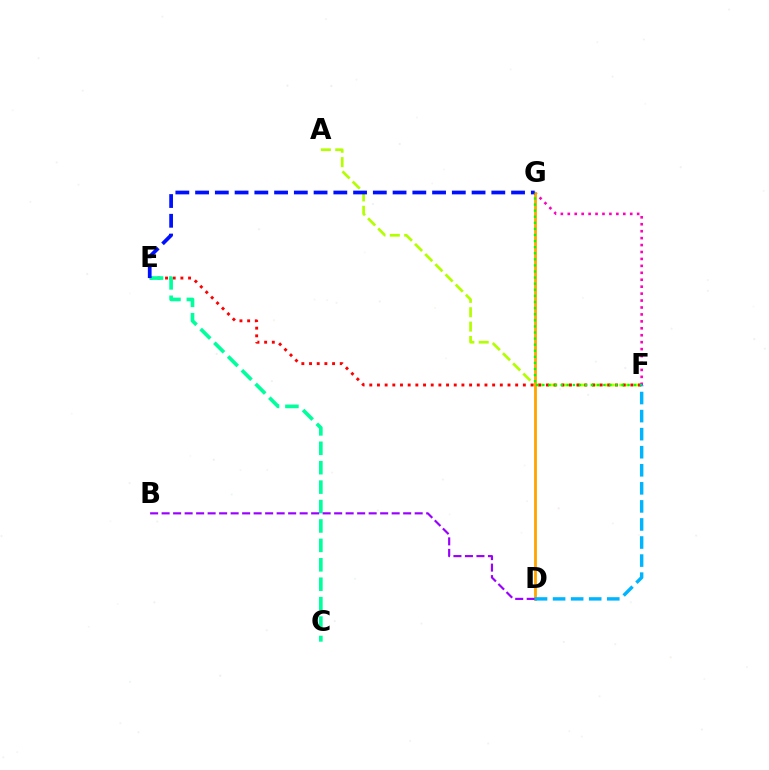{('A', 'F'): [{'color': '#b3ff00', 'line_style': 'dashed', 'thickness': 1.95}], ('E', 'F'): [{'color': '#ff0000', 'line_style': 'dotted', 'thickness': 2.09}], ('F', 'G'): [{'color': '#ff00bd', 'line_style': 'dotted', 'thickness': 1.88}, {'color': '#08ff00', 'line_style': 'dotted', 'thickness': 1.66}], ('D', 'G'): [{'color': '#ffa500', 'line_style': 'solid', 'thickness': 2.03}], ('C', 'E'): [{'color': '#00ff9d', 'line_style': 'dashed', 'thickness': 2.64}], ('B', 'D'): [{'color': '#9b00ff', 'line_style': 'dashed', 'thickness': 1.56}], ('E', 'G'): [{'color': '#0010ff', 'line_style': 'dashed', 'thickness': 2.68}], ('D', 'F'): [{'color': '#00b5ff', 'line_style': 'dashed', 'thickness': 2.45}]}